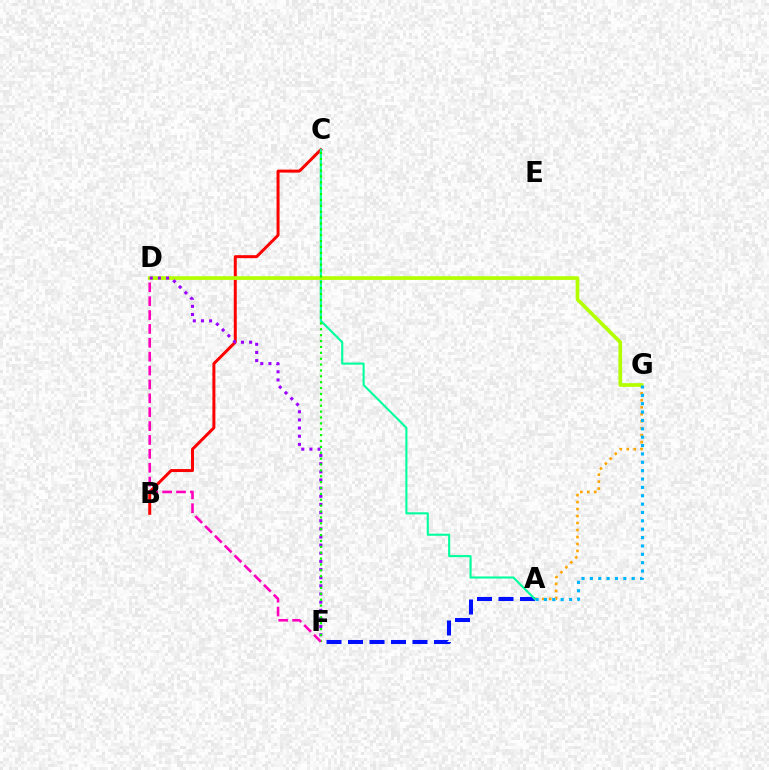{('B', 'C'): [{'color': '#ff0000', 'line_style': 'solid', 'thickness': 2.15}], ('A', 'G'): [{'color': '#ffa500', 'line_style': 'dotted', 'thickness': 1.9}, {'color': '#00b5ff', 'line_style': 'dotted', 'thickness': 2.27}], ('A', 'F'): [{'color': '#0010ff', 'line_style': 'dashed', 'thickness': 2.92}], ('A', 'C'): [{'color': '#00ff9d', 'line_style': 'solid', 'thickness': 1.51}], ('D', 'G'): [{'color': '#b3ff00', 'line_style': 'solid', 'thickness': 2.67}], ('D', 'F'): [{'color': '#9b00ff', 'line_style': 'dotted', 'thickness': 2.21}, {'color': '#ff00bd', 'line_style': 'dashed', 'thickness': 1.89}], ('C', 'F'): [{'color': '#08ff00', 'line_style': 'dotted', 'thickness': 1.6}]}